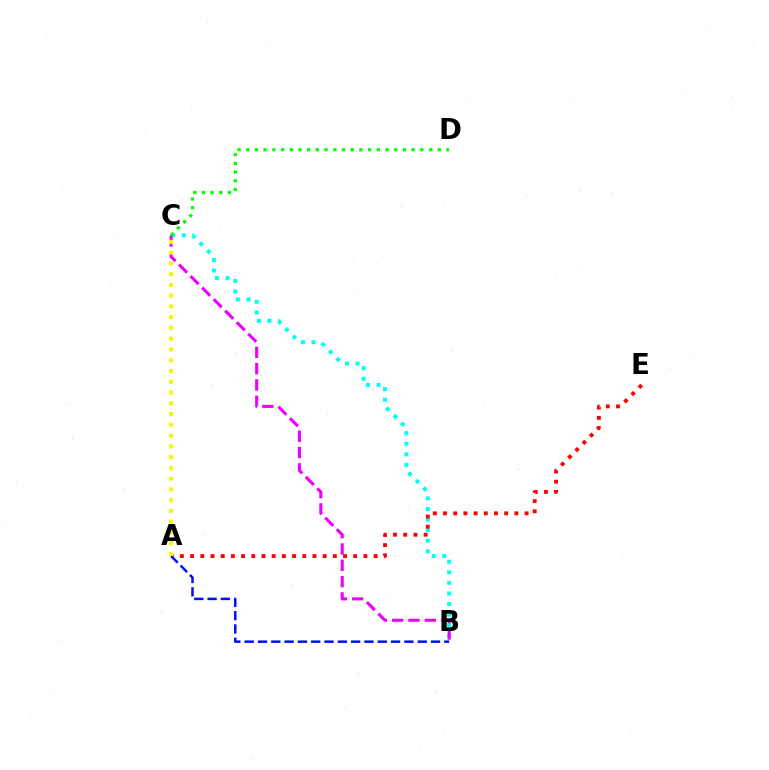{('B', 'C'): [{'color': '#00fff6', 'line_style': 'dotted', 'thickness': 2.88}, {'color': '#ee00ff', 'line_style': 'dashed', 'thickness': 2.22}], ('A', 'E'): [{'color': '#ff0000', 'line_style': 'dotted', 'thickness': 2.77}], ('A', 'B'): [{'color': '#0010ff', 'line_style': 'dashed', 'thickness': 1.81}], ('A', 'C'): [{'color': '#fcf500', 'line_style': 'dotted', 'thickness': 2.92}], ('C', 'D'): [{'color': '#08ff00', 'line_style': 'dotted', 'thickness': 2.37}]}